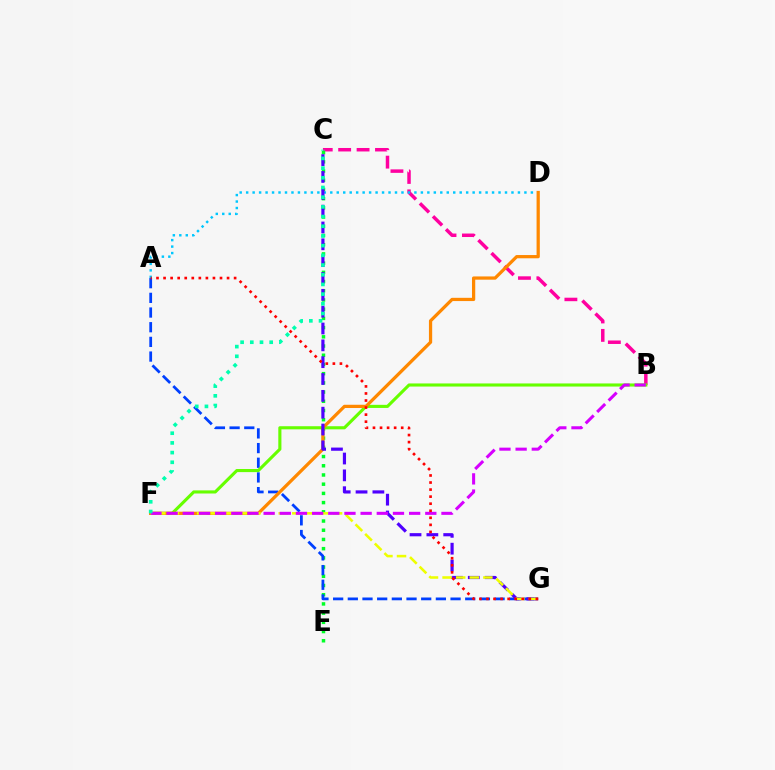{('B', 'C'): [{'color': '#ff00a0', 'line_style': 'dashed', 'thickness': 2.5}], ('C', 'E'): [{'color': '#00ff27', 'line_style': 'dotted', 'thickness': 2.5}], ('A', 'G'): [{'color': '#003fff', 'line_style': 'dashed', 'thickness': 1.99}, {'color': '#ff0000', 'line_style': 'dotted', 'thickness': 1.92}], ('A', 'D'): [{'color': '#00c7ff', 'line_style': 'dotted', 'thickness': 1.76}], ('B', 'F'): [{'color': '#66ff00', 'line_style': 'solid', 'thickness': 2.24}, {'color': '#d600ff', 'line_style': 'dashed', 'thickness': 2.2}], ('D', 'F'): [{'color': '#ff8800', 'line_style': 'solid', 'thickness': 2.34}], ('C', 'G'): [{'color': '#4f00ff', 'line_style': 'dashed', 'thickness': 2.29}], ('F', 'G'): [{'color': '#eeff00', 'line_style': 'dashed', 'thickness': 1.85}], ('C', 'F'): [{'color': '#00ffaf', 'line_style': 'dotted', 'thickness': 2.63}]}